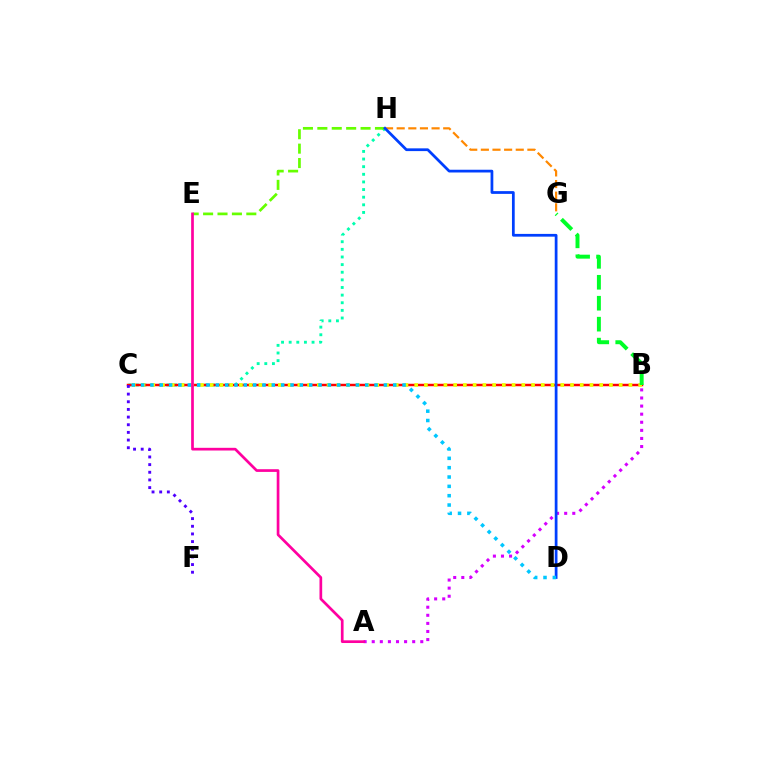{('C', 'H'): [{'color': '#00ffaf', 'line_style': 'dotted', 'thickness': 2.07}], ('B', 'C'): [{'color': '#ff0000', 'line_style': 'solid', 'thickness': 1.77}, {'color': '#eeff00', 'line_style': 'dotted', 'thickness': 2.65}], ('C', 'F'): [{'color': '#4f00ff', 'line_style': 'dotted', 'thickness': 2.08}], ('B', 'G'): [{'color': '#00ff27', 'line_style': 'dashed', 'thickness': 2.85}], ('A', 'B'): [{'color': '#d600ff', 'line_style': 'dotted', 'thickness': 2.2}], ('G', 'H'): [{'color': '#ff8800', 'line_style': 'dashed', 'thickness': 1.58}], ('E', 'H'): [{'color': '#66ff00', 'line_style': 'dashed', 'thickness': 1.96}], ('D', 'H'): [{'color': '#003fff', 'line_style': 'solid', 'thickness': 1.98}], ('C', 'D'): [{'color': '#00c7ff', 'line_style': 'dotted', 'thickness': 2.54}], ('A', 'E'): [{'color': '#ff00a0', 'line_style': 'solid', 'thickness': 1.94}]}